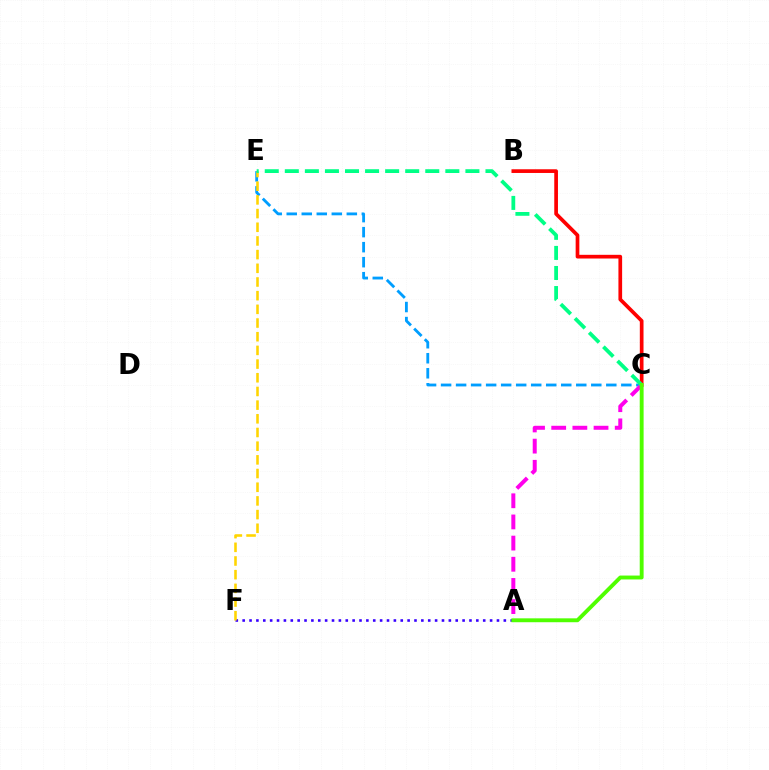{('B', 'C'): [{'color': '#ff0000', 'line_style': 'solid', 'thickness': 2.66}], ('C', 'E'): [{'color': '#009eff', 'line_style': 'dashed', 'thickness': 2.04}, {'color': '#00ff86', 'line_style': 'dashed', 'thickness': 2.73}], ('A', 'C'): [{'color': '#ff00ed', 'line_style': 'dashed', 'thickness': 2.88}, {'color': '#4fff00', 'line_style': 'solid', 'thickness': 2.8}], ('A', 'F'): [{'color': '#3700ff', 'line_style': 'dotted', 'thickness': 1.87}], ('E', 'F'): [{'color': '#ffd500', 'line_style': 'dashed', 'thickness': 1.86}]}